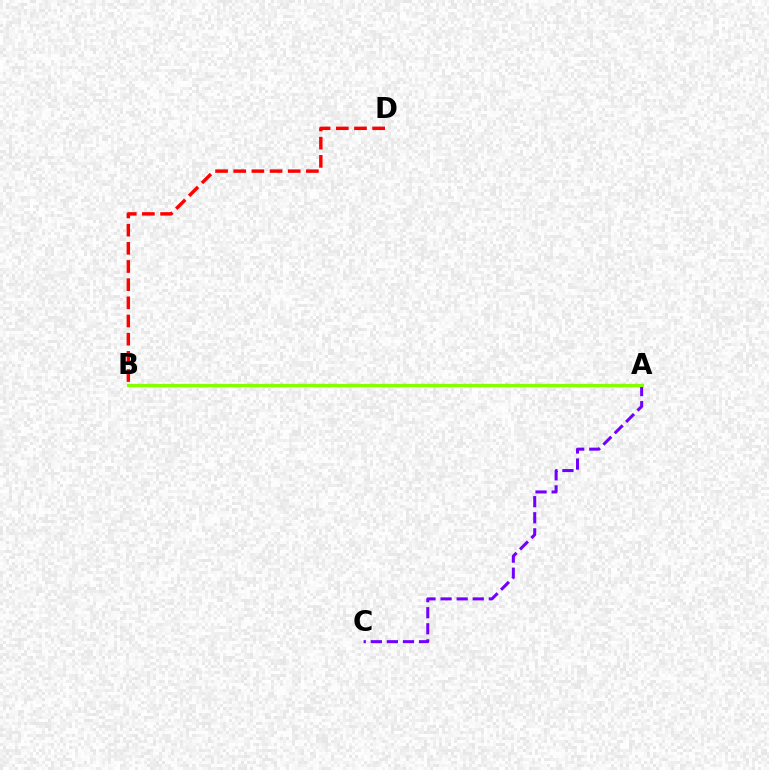{('A', 'B'): [{'color': '#00fff6', 'line_style': 'dashed', 'thickness': 2.27}, {'color': '#84ff00', 'line_style': 'solid', 'thickness': 2.28}], ('A', 'C'): [{'color': '#7200ff', 'line_style': 'dashed', 'thickness': 2.18}], ('B', 'D'): [{'color': '#ff0000', 'line_style': 'dashed', 'thickness': 2.47}]}